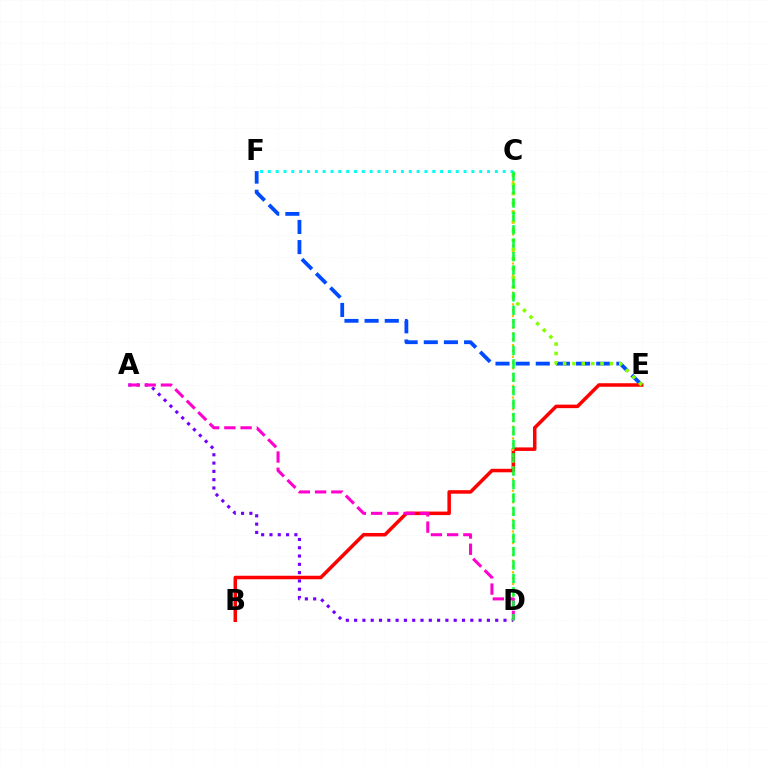{('E', 'F'): [{'color': '#004bff', 'line_style': 'dashed', 'thickness': 2.74}], ('B', 'E'): [{'color': '#ff0000', 'line_style': 'solid', 'thickness': 2.53}], ('C', 'E'): [{'color': '#84ff00', 'line_style': 'dotted', 'thickness': 2.54}], ('C', 'D'): [{'color': '#ffbd00', 'line_style': 'dotted', 'thickness': 1.58}, {'color': '#00ff39', 'line_style': 'dashed', 'thickness': 1.82}], ('A', 'D'): [{'color': '#7200ff', 'line_style': 'dotted', 'thickness': 2.25}, {'color': '#ff00cf', 'line_style': 'dashed', 'thickness': 2.2}], ('C', 'F'): [{'color': '#00fff6', 'line_style': 'dotted', 'thickness': 2.13}]}